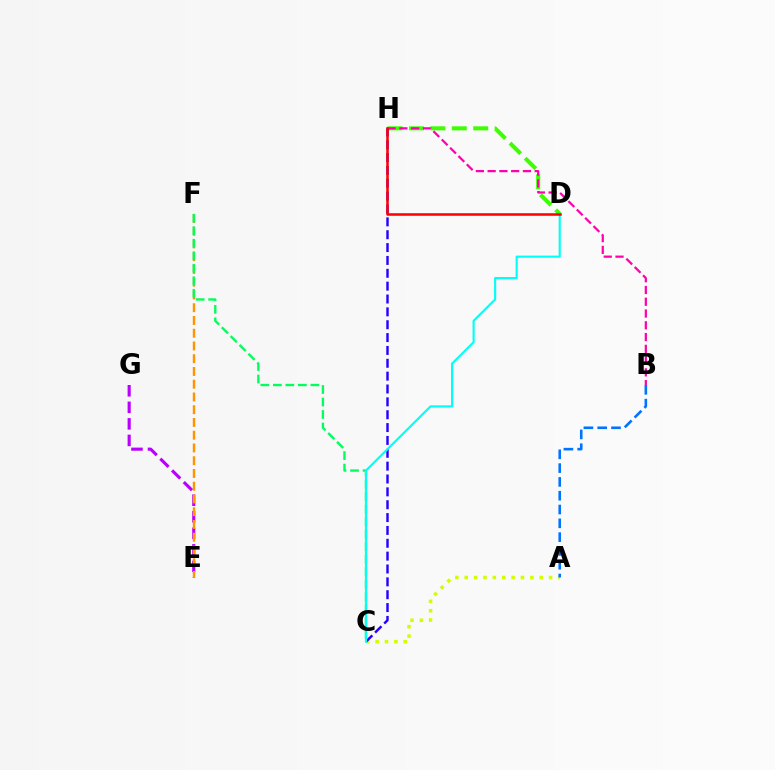{('E', 'G'): [{'color': '#b900ff', 'line_style': 'dashed', 'thickness': 2.25}], ('D', 'H'): [{'color': '#3dff00', 'line_style': 'dashed', 'thickness': 2.91}, {'color': '#ff0000', 'line_style': 'solid', 'thickness': 1.83}], ('A', 'C'): [{'color': '#d1ff00', 'line_style': 'dotted', 'thickness': 2.55}], ('C', 'H'): [{'color': '#2500ff', 'line_style': 'dashed', 'thickness': 1.75}], ('A', 'B'): [{'color': '#0074ff', 'line_style': 'dashed', 'thickness': 1.88}], ('E', 'F'): [{'color': '#ff9400', 'line_style': 'dashed', 'thickness': 1.73}], ('C', 'F'): [{'color': '#00ff5c', 'line_style': 'dashed', 'thickness': 1.7}], ('B', 'H'): [{'color': '#ff00ac', 'line_style': 'dashed', 'thickness': 1.6}], ('C', 'D'): [{'color': '#00fff6', 'line_style': 'solid', 'thickness': 1.54}]}